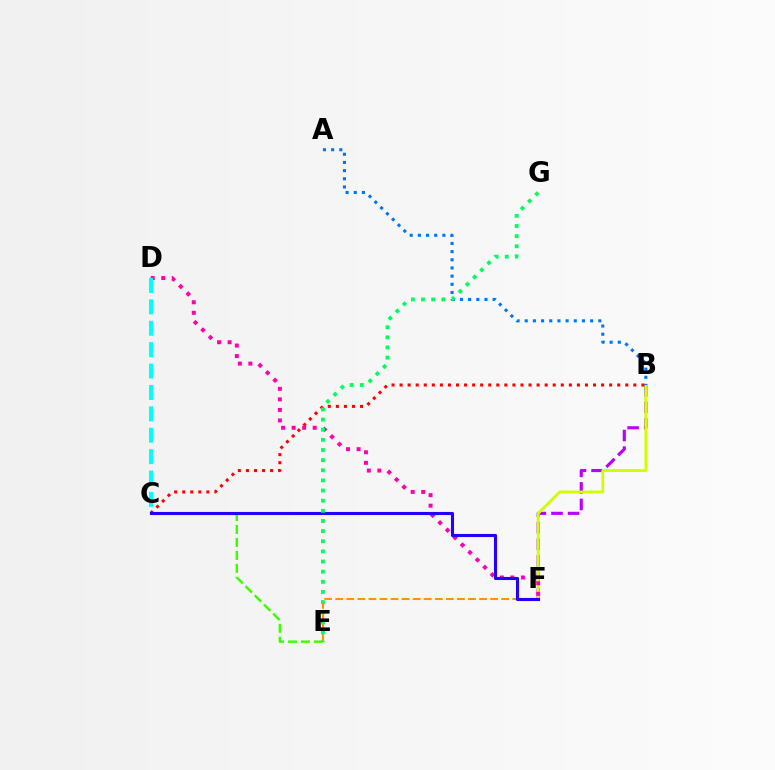{('E', 'F'): [{'color': '#ff9400', 'line_style': 'dashed', 'thickness': 1.5}], ('B', 'F'): [{'color': '#b900ff', 'line_style': 'dashed', 'thickness': 2.25}, {'color': '#d1ff00', 'line_style': 'solid', 'thickness': 2.05}], ('C', 'E'): [{'color': '#3dff00', 'line_style': 'dashed', 'thickness': 1.76}], ('B', 'C'): [{'color': '#ff0000', 'line_style': 'dotted', 'thickness': 2.19}], ('D', 'F'): [{'color': '#ff00ac', 'line_style': 'dotted', 'thickness': 2.86}], ('C', 'D'): [{'color': '#00fff6', 'line_style': 'dashed', 'thickness': 2.91}], ('A', 'B'): [{'color': '#0074ff', 'line_style': 'dotted', 'thickness': 2.22}], ('C', 'F'): [{'color': '#2500ff', 'line_style': 'solid', 'thickness': 2.23}], ('E', 'G'): [{'color': '#00ff5c', 'line_style': 'dotted', 'thickness': 2.75}]}